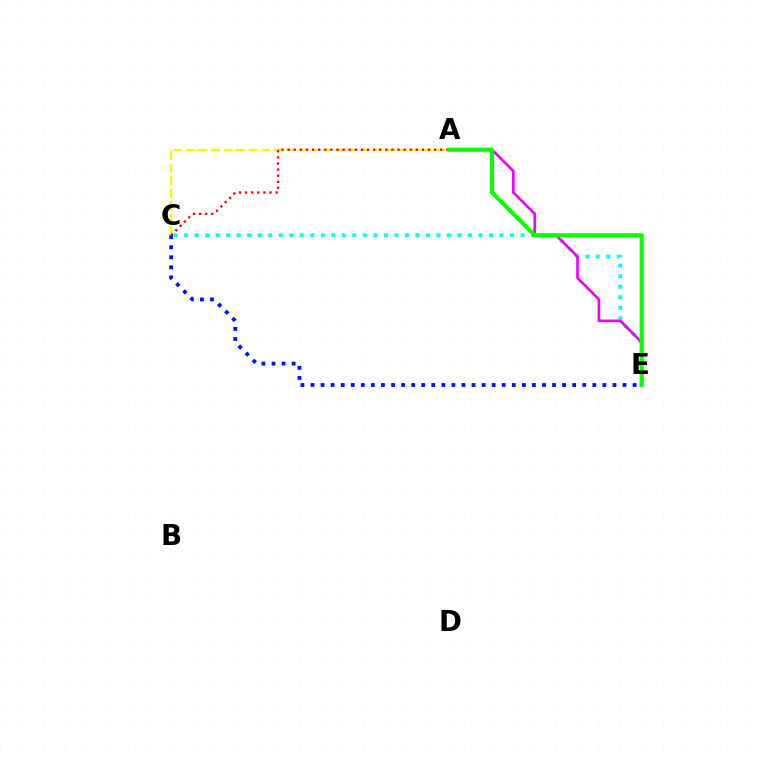{('C', 'E'): [{'color': '#00fff6', 'line_style': 'dotted', 'thickness': 2.86}, {'color': '#0010ff', 'line_style': 'dotted', 'thickness': 2.73}], ('A', 'C'): [{'color': '#fcf500', 'line_style': 'dashed', 'thickness': 1.7}, {'color': '#ff0000', 'line_style': 'dotted', 'thickness': 1.66}], ('A', 'E'): [{'color': '#ee00ff', 'line_style': 'solid', 'thickness': 1.89}, {'color': '#08ff00', 'line_style': 'solid', 'thickness': 2.97}]}